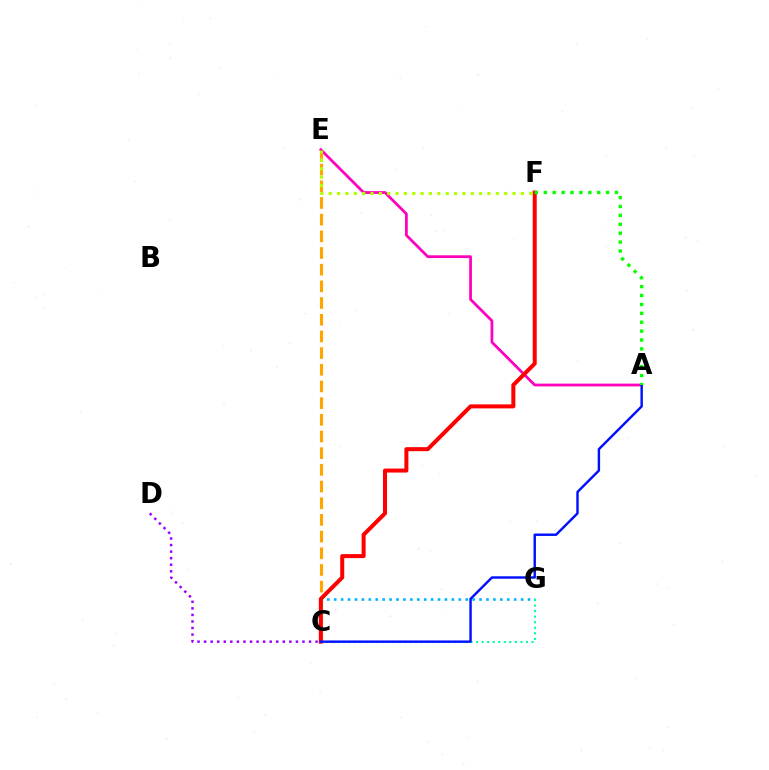{('C', 'D'): [{'color': '#9b00ff', 'line_style': 'dotted', 'thickness': 1.78}], ('C', 'E'): [{'color': '#ffa500', 'line_style': 'dashed', 'thickness': 2.27}], ('C', 'G'): [{'color': '#00b5ff', 'line_style': 'dotted', 'thickness': 1.88}, {'color': '#00ff9d', 'line_style': 'dotted', 'thickness': 1.51}], ('A', 'E'): [{'color': '#ff00bd', 'line_style': 'solid', 'thickness': 1.99}], ('C', 'F'): [{'color': '#ff0000', 'line_style': 'solid', 'thickness': 2.89}], ('A', 'C'): [{'color': '#0010ff', 'line_style': 'solid', 'thickness': 1.75}], ('A', 'F'): [{'color': '#08ff00', 'line_style': 'dotted', 'thickness': 2.42}], ('E', 'F'): [{'color': '#b3ff00', 'line_style': 'dotted', 'thickness': 2.27}]}